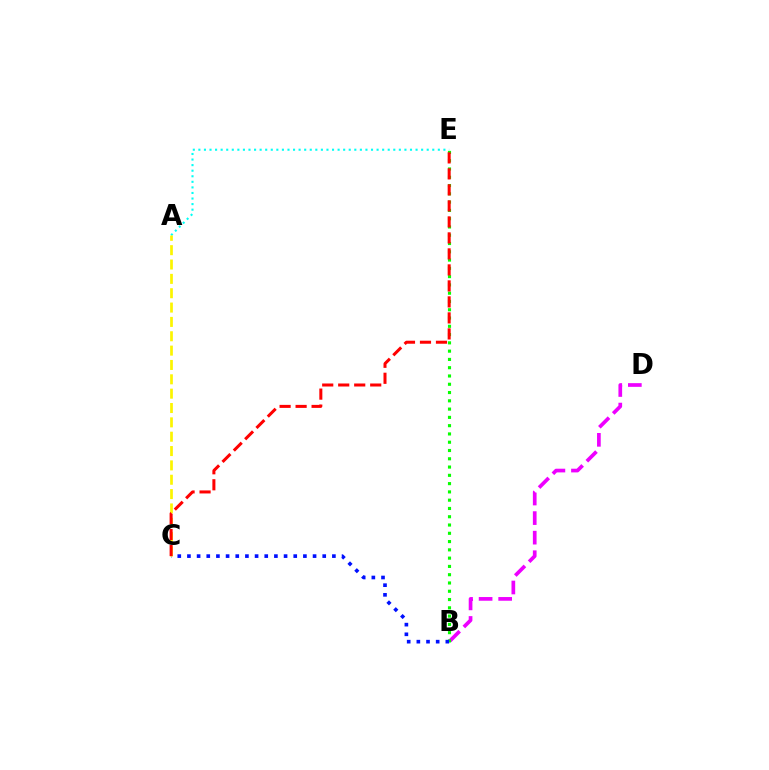{('B', 'D'): [{'color': '#ee00ff', 'line_style': 'dashed', 'thickness': 2.66}], ('A', 'E'): [{'color': '#00fff6', 'line_style': 'dotted', 'thickness': 1.51}], ('B', 'E'): [{'color': '#08ff00', 'line_style': 'dotted', 'thickness': 2.25}], ('B', 'C'): [{'color': '#0010ff', 'line_style': 'dotted', 'thickness': 2.63}], ('A', 'C'): [{'color': '#fcf500', 'line_style': 'dashed', 'thickness': 1.95}], ('C', 'E'): [{'color': '#ff0000', 'line_style': 'dashed', 'thickness': 2.17}]}